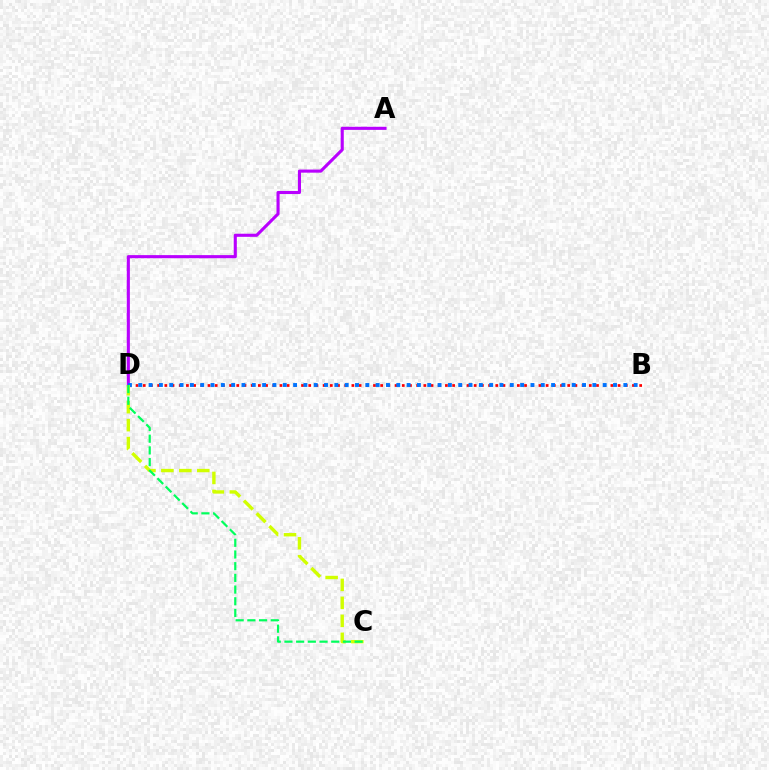{('B', 'D'): [{'color': '#ff0000', 'line_style': 'dotted', 'thickness': 1.95}, {'color': '#0074ff', 'line_style': 'dotted', 'thickness': 2.8}], ('A', 'D'): [{'color': '#b900ff', 'line_style': 'solid', 'thickness': 2.23}], ('C', 'D'): [{'color': '#d1ff00', 'line_style': 'dashed', 'thickness': 2.44}, {'color': '#00ff5c', 'line_style': 'dashed', 'thickness': 1.59}]}